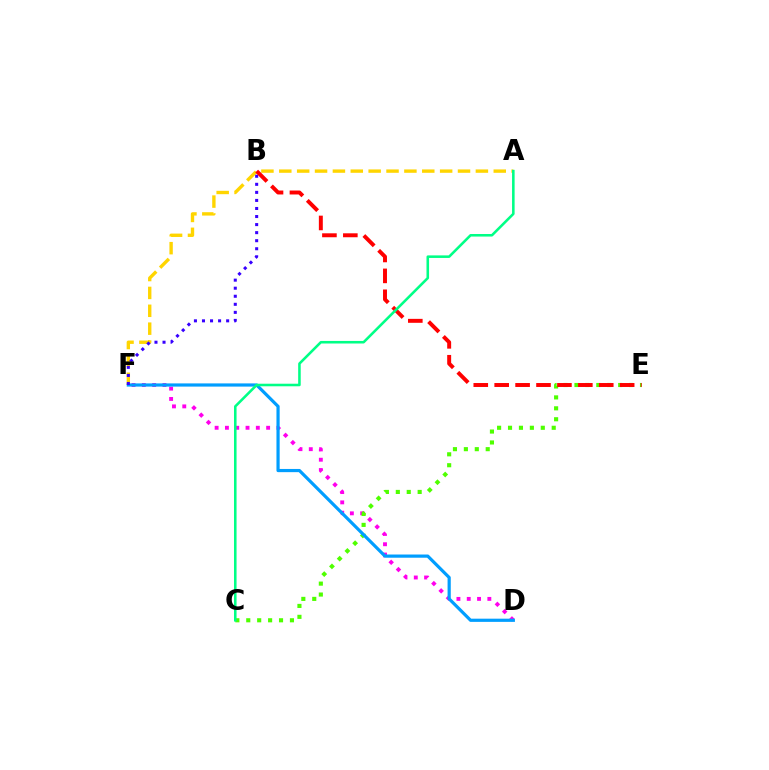{('A', 'F'): [{'color': '#ffd500', 'line_style': 'dashed', 'thickness': 2.43}], ('D', 'F'): [{'color': '#ff00ed', 'line_style': 'dotted', 'thickness': 2.8}, {'color': '#009eff', 'line_style': 'solid', 'thickness': 2.3}], ('C', 'E'): [{'color': '#4fff00', 'line_style': 'dotted', 'thickness': 2.97}], ('B', 'F'): [{'color': '#3700ff', 'line_style': 'dotted', 'thickness': 2.19}], ('B', 'E'): [{'color': '#ff0000', 'line_style': 'dashed', 'thickness': 2.84}], ('A', 'C'): [{'color': '#00ff86', 'line_style': 'solid', 'thickness': 1.85}]}